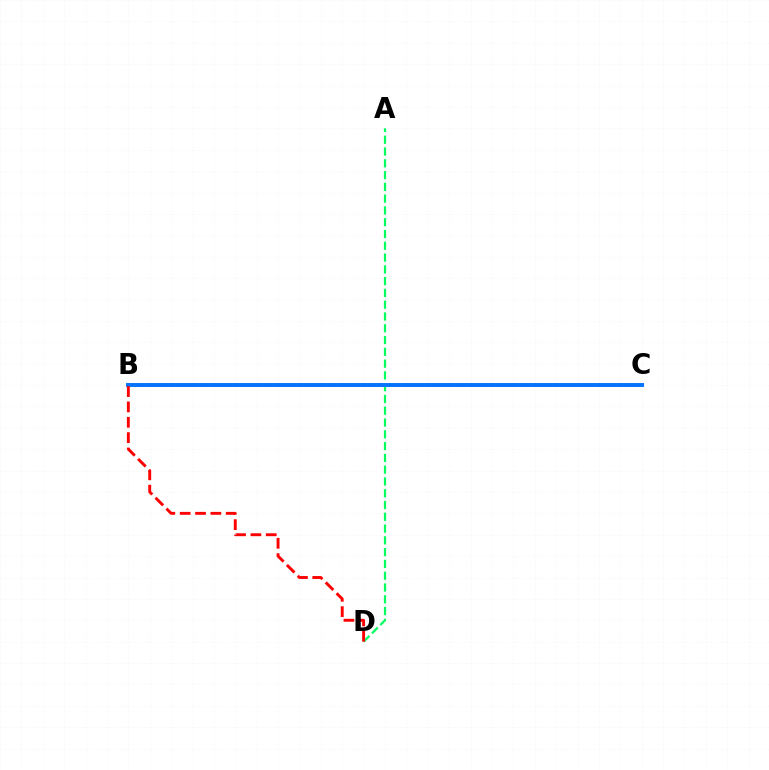{('B', 'C'): [{'color': '#b900ff', 'line_style': 'solid', 'thickness': 1.77}, {'color': '#d1ff00', 'line_style': 'dotted', 'thickness': 1.94}, {'color': '#0074ff', 'line_style': 'solid', 'thickness': 2.82}], ('A', 'D'): [{'color': '#00ff5c', 'line_style': 'dashed', 'thickness': 1.6}], ('B', 'D'): [{'color': '#ff0000', 'line_style': 'dashed', 'thickness': 2.09}]}